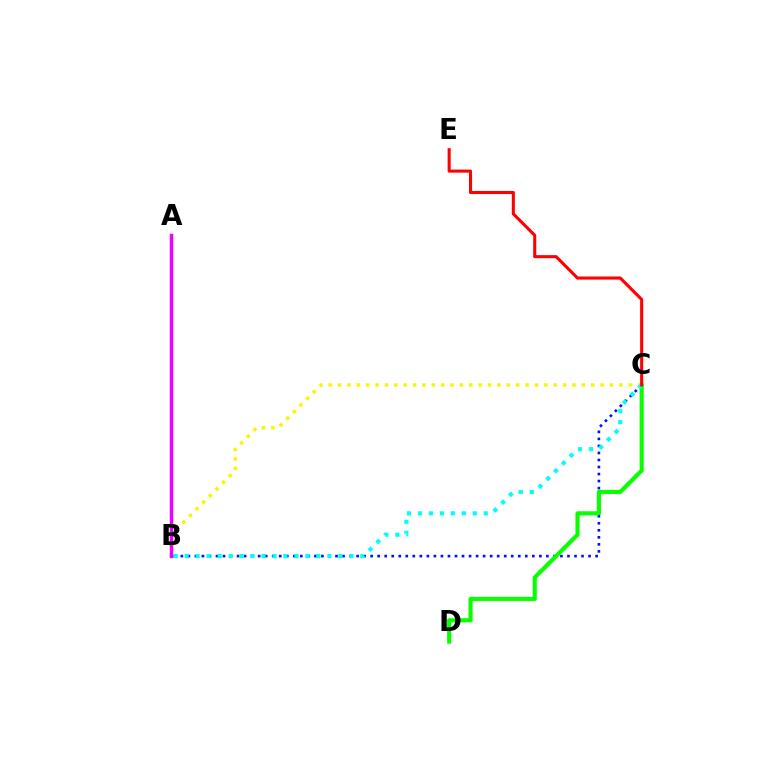{('B', 'C'): [{'color': '#0010ff', 'line_style': 'dotted', 'thickness': 1.91}, {'color': '#fcf500', 'line_style': 'dotted', 'thickness': 2.55}, {'color': '#00fff6', 'line_style': 'dotted', 'thickness': 2.98}], ('C', 'D'): [{'color': '#08ff00', 'line_style': 'solid', 'thickness': 2.97}], ('A', 'B'): [{'color': '#ee00ff', 'line_style': 'solid', 'thickness': 2.48}], ('C', 'E'): [{'color': '#ff0000', 'line_style': 'solid', 'thickness': 2.22}]}